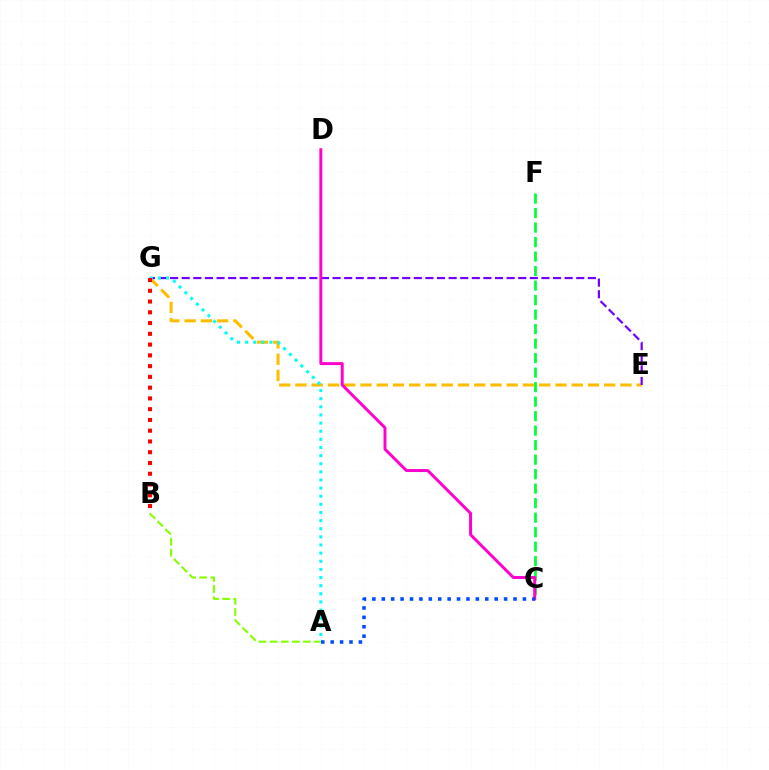{('E', 'G'): [{'color': '#ffbd00', 'line_style': 'dashed', 'thickness': 2.21}, {'color': '#7200ff', 'line_style': 'dashed', 'thickness': 1.58}], ('C', 'F'): [{'color': '#00ff39', 'line_style': 'dashed', 'thickness': 1.97}], ('A', 'G'): [{'color': '#00fff6', 'line_style': 'dotted', 'thickness': 2.21}], ('B', 'G'): [{'color': '#ff0000', 'line_style': 'dotted', 'thickness': 2.92}], ('C', 'D'): [{'color': '#ff00cf', 'line_style': 'solid', 'thickness': 2.13}], ('A', 'B'): [{'color': '#84ff00', 'line_style': 'dashed', 'thickness': 1.51}], ('A', 'C'): [{'color': '#004bff', 'line_style': 'dotted', 'thickness': 2.56}]}